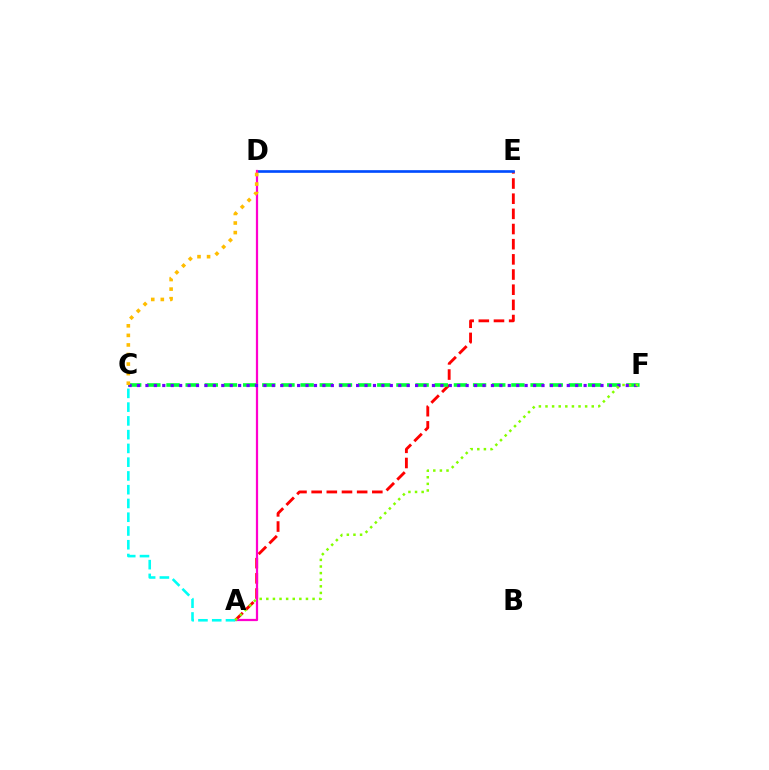{('A', 'E'): [{'color': '#ff0000', 'line_style': 'dashed', 'thickness': 2.06}], ('D', 'E'): [{'color': '#004bff', 'line_style': 'solid', 'thickness': 1.91}], ('A', 'D'): [{'color': '#ff00cf', 'line_style': 'solid', 'thickness': 1.61}], ('C', 'F'): [{'color': '#00ff39', 'line_style': 'dashed', 'thickness': 2.6}, {'color': '#7200ff', 'line_style': 'dotted', 'thickness': 2.29}], ('C', 'D'): [{'color': '#ffbd00', 'line_style': 'dotted', 'thickness': 2.6}], ('A', 'C'): [{'color': '#00fff6', 'line_style': 'dashed', 'thickness': 1.87}], ('A', 'F'): [{'color': '#84ff00', 'line_style': 'dotted', 'thickness': 1.8}]}